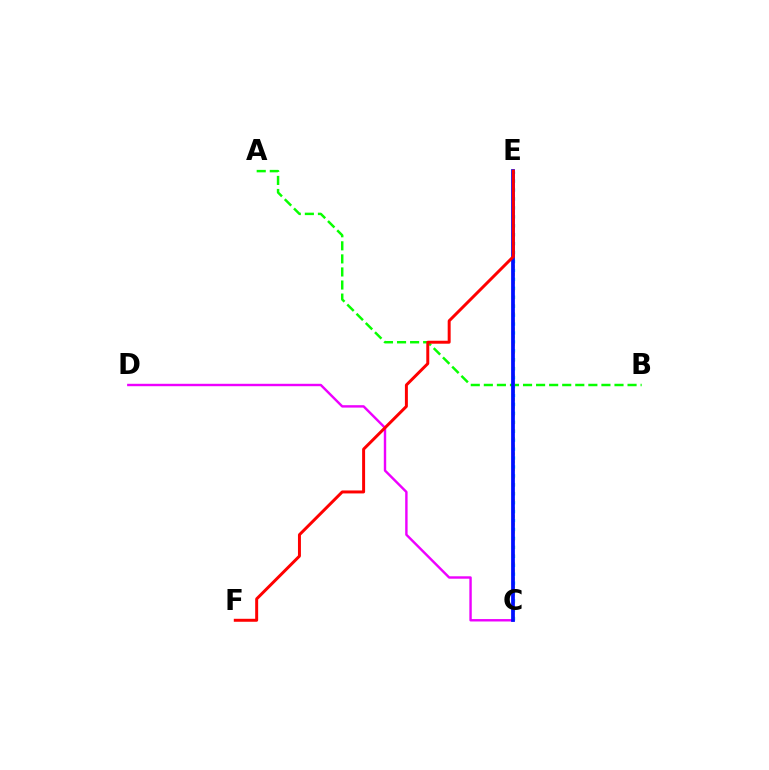{('C', 'E'): [{'color': '#00fff6', 'line_style': 'dotted', 'thickness': 2.43}, {'color': '#fcf500', 'line_style': 'dotted', 'thickness': 2.12}, {'color': '#0010ff', 'line_style': 'solid', 'thickness': 2.71}], ('A', 'B'): [{'color': '#08ff00', 'line_style': 'dashed', 'thickness': 1.77}], ('C', 'D'): [{'color': '#ee00ff', 'line_style': 'solid', 'thickness': 1.74}], ('E', 'F'): [{'color': '#ff0000', 'line_style': 'solid', 'thickness': 2.14}]}